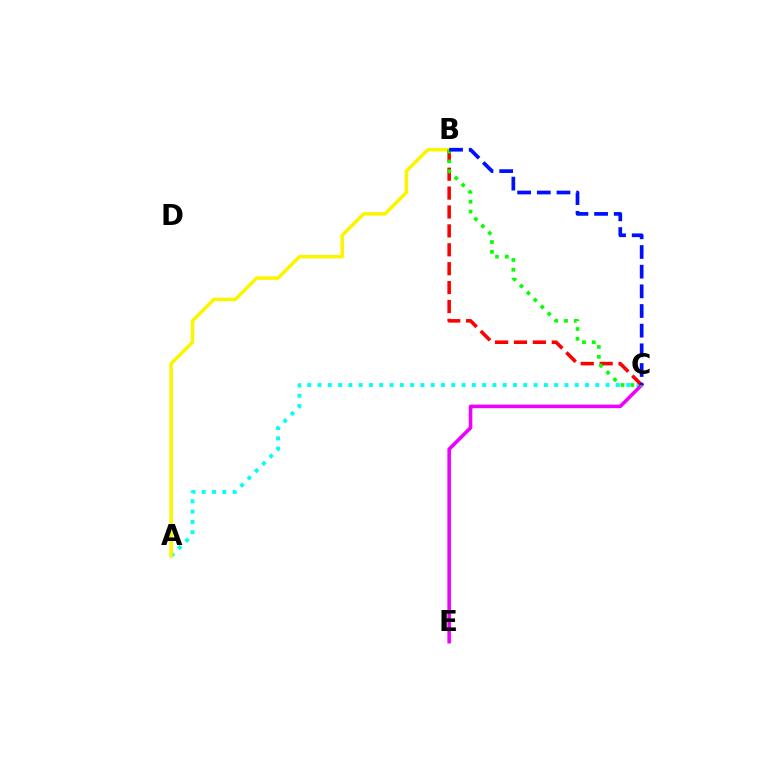{('A', 'C'): [{'color': '#00fff6', 'line_style': 'dotted', 'thickness': 2.8}], ('A', 'B'): [{'color': '#fcf500', 'line_style': 'solid', 'thickness': 2.54}], ('C', 'E'): [{'color': '#ee00ff', 'line_style': 'solid', 'thickness': 2.58}], ('B', 'C'): [{'color': '#ff0000', 'line_style': 'dashed', 'thickness': 2.57}, {'color': '#08ff00', 'line_style': 'dotted', 'thickness': 2.67}, {'color': '#0010ff', 'line_style': 'dashed', 'thickness': 2.67}]}